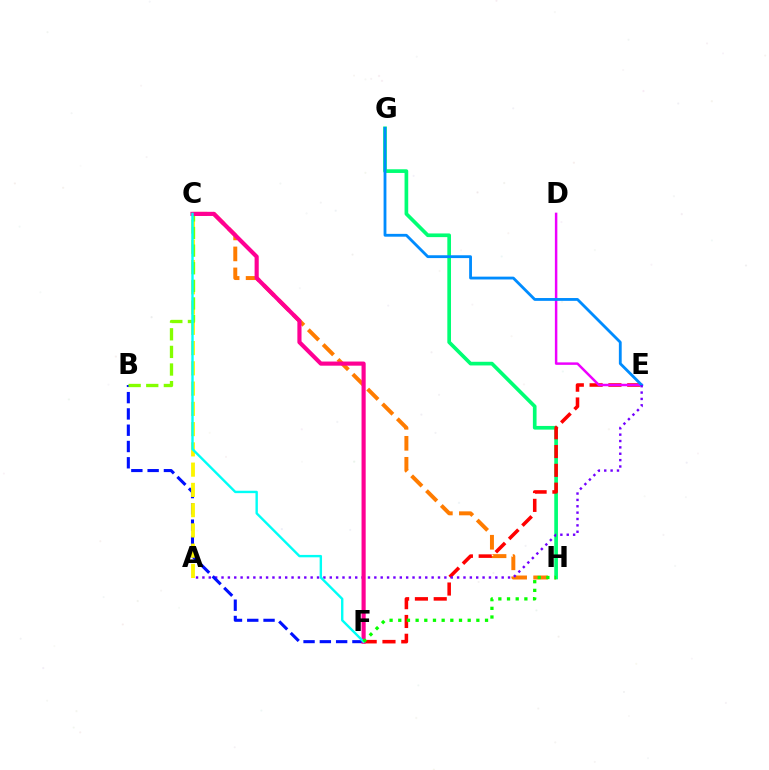{('C', 'H'): [{'color': '#ff7c00', 'line_style': 'dashed', 'thickness': 2.85}], ('G', 'H'): [{'color': '#00ff74', 'line_style': 'solid', 'thickness': 2.64}], ('E', 'F'): [{'color': '#ff0000', 'line_style': 'dashed', 'thickness': 2.55}], ('D', 'E'): [{'color': '#ee00ff', 'line_style': 'solid', 'thickness': 1.78}], ('E', 'G'): [{'color': '#008cff', 'line_style': 'solid', 'thickness': 2.03}], ('A', 'E'): [{'color': '#7200ff', 'line_style': 'dotted', 'thickness': 1.73}], ('B', 'F'): [{'color': '#0010ff', 'line_style': 'dashed', 'thickness': 2.21}], ('A', 'C'): [{'color': '#fcf500', 'line_style': 'dashed', 'thickness': 2.75}], ('B', 'C'): [{'color': '#84ff00', 'line_style': 'dashed', 'thickness': 2.39}], ('C', 'F'): [{'color': '#ff0094', 'line_style': 'solid', 'thickness': 2.98}, {'color': '#00fff6', 'line_style': 'solid', 'thickness': 1.73}], ('F', 'H'): [{'color': '#08ff00', 'line_style': 'dotted', 'thickness': 2.36}]}